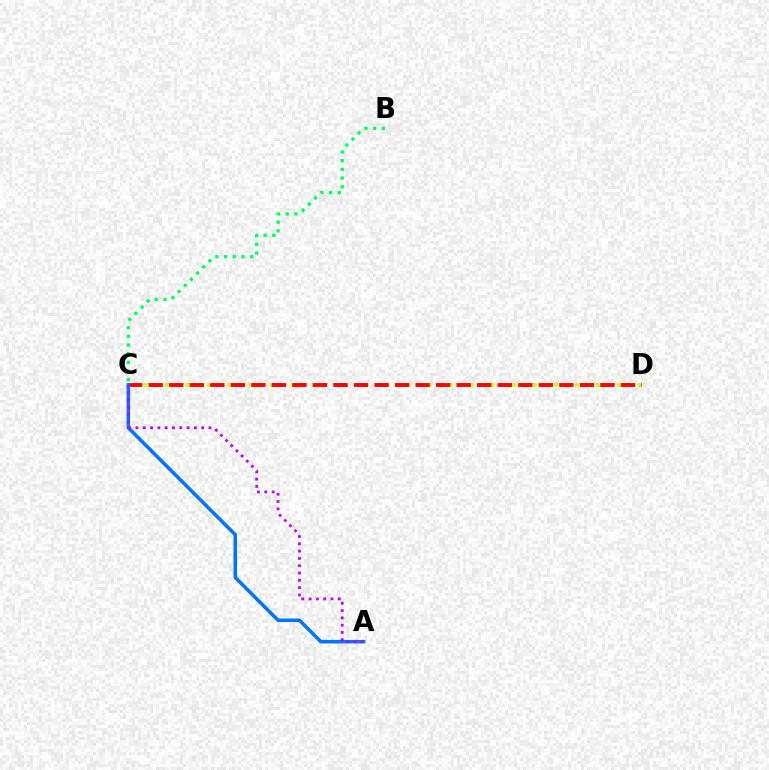{('C', 'D'): [{'color': '#d1ff00', 'line_style': 'dotted', 'thickness': 2.86}, {'color': '#ff0000', 'line_style': 'dashed', 'thickness': 2.79}], ('A', 'C'): [{'color': '#0074ff', 'line_style': 'solid', 'thickness': 2.53}, {'color': '#b900ff', 'line_style': 'dotted', 'thickness': 1.98}], ('B', 'C'): [{'color': '#00ff5c', 'line_style': 'dotted', 'thickness': 2.36}]}